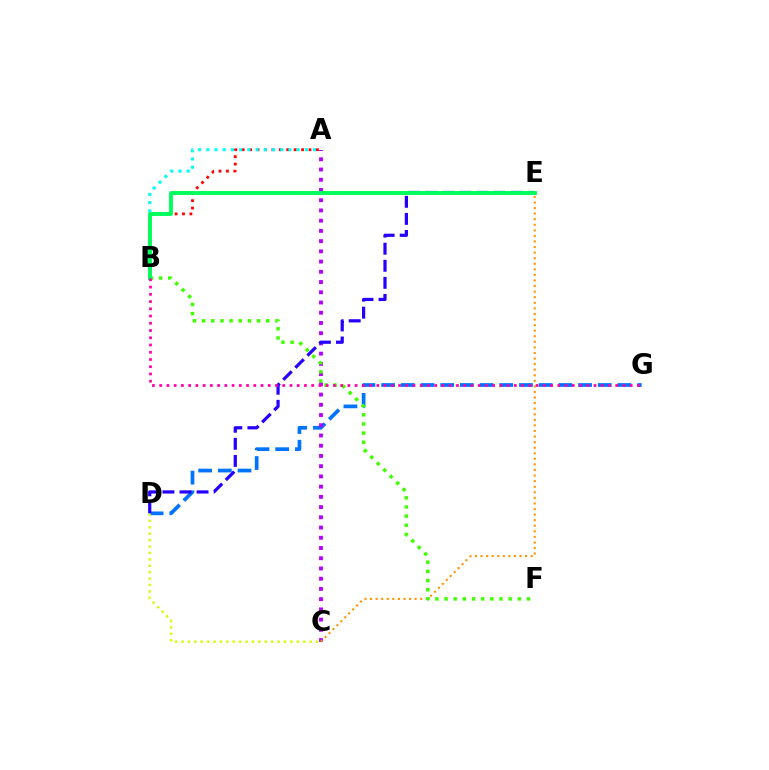{('D', 'G'): [{'color': '#0074ff', 'line_style': 'dashed', 'thickness': 2.68}], ('A', 'B'): [{'color': '#ff0000', 'line_style': 'dotted', 'thickness': 2.02}, {'color': '#00fff6', 'line_style': 'dotted', 'thickness': 2.23}], ('A', 'C'): [{'color': '#b900ff', 'line_style': 'dotted', 'thickness': 2.78}], ('C', 'D'): [{'color': '#d1ff00', 'line_style': 'dotted', 'thickness': 1.74}], ('C', 'E'): [{'color': '#ff9400', 'line_style': 'dotted', 'thickness': 1.51}], ('B', 'F'): [{'color': '#3dff00', 'line_style': 'dotted', 'thickness': 2.49}], ('D', 'E'): [{'color': '#2500ff', 'line_style': 'dashed', 'thickness': 2.32}], ('B', 'E'): [{'color': '#00ff5c', 'line_style': 'solid', 'thickness': 2.81}], ('B', 'G'): [{'color': '#ff00ac', 'line_style': 'dotted', 'thickness': 1.97}]}